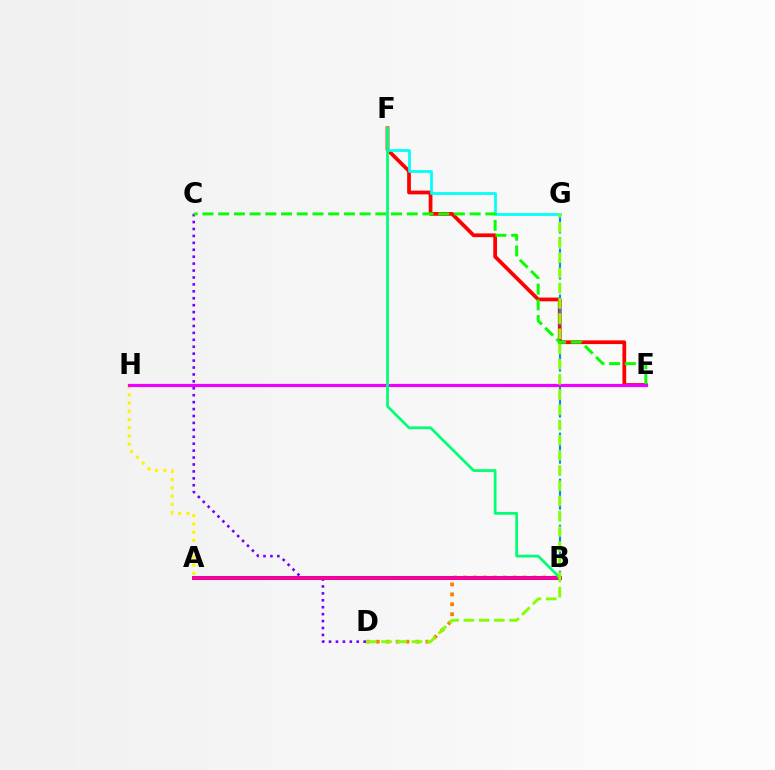{('B', 'D'): [{'color': '#ff7c00', 'line_style': 'dotted', 'thickness': 2.69}], ('E', 'F'): [{'color': '#ff0000', 'line_style': 'solid', 'thickness': 2.7}], ('C', 'D'): [{'color': '#7200ff', 'line_style': 'dotted', 'thickness': 1.88}], ('A', 'H'): [{'color': '#fcf500', 'line_style': 'dotted', 'thickness': 2.24}], ('B', 'G'): [{'color': '#008cff', 'line_style': 'dashed', 'thickness': 1.56}], ('F', 'G'): [{'color': '#00fff6', 'line_style': 'solid', 'thickness': 1.97}], ('A', 'B'): [{'color': '#0010ff', 'line_style': 'solid', 'thickness': 2.74}, {'color': '#ff0094', 'line_style': 'solid', 'thickness': 2.7}], ('C', 'E'): [{'color': '#08ff00', 'line_style': 'dashed', 'thickness': 2.14}], ('E', 'H'): [{'color': '#ee00ff', 'line_style': 'solid', 'thickness': 2.3}], ('B', 'F'): [{'color': '#00ff74', 'line_style': 'solid', 'thickness': 1.98}], ('D', 'G'): [{'color': '#84ff00', 'line_style': 'dashed', 'thickness': 2.06}]}